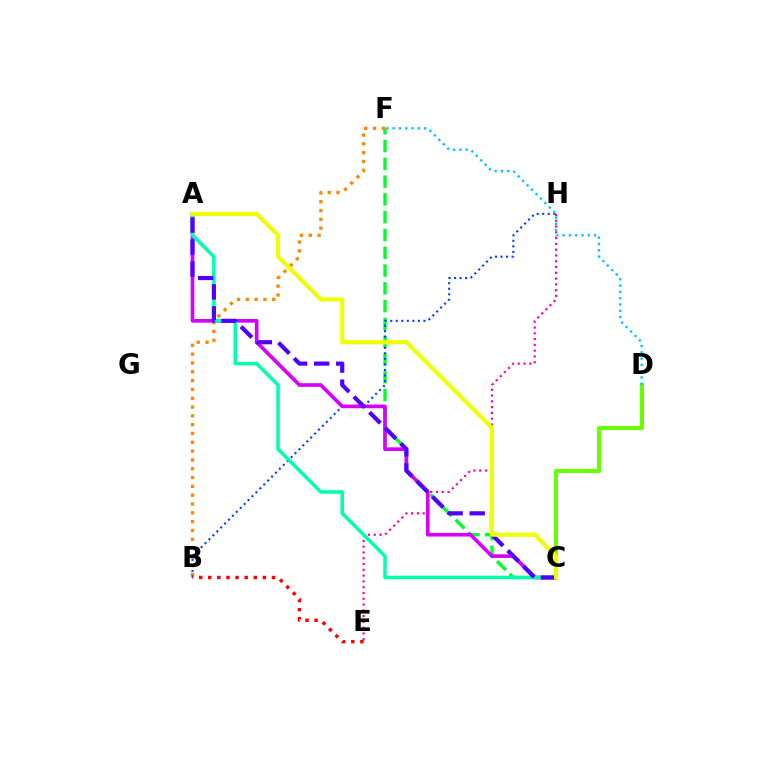{('E', 'H'): [{'color': '#ff00a0', 'line_style': 'dotted', 'thickness': 1.57}], ('C', 'F'): [{'color': '#00ff27', 'line_style': 'dashed', 'thickness': 2.42}], ('B', 'F'): [{'color': '#ff8800', 'line_style': 'dotted', 'thickness': 2.4}], ('B', 'H'): [{'color': '#003fff', 'line_style': 'dotted', 'thickness': 1.5}], ('A', 'C'): [{'color': '#d600ff', 'line_style': 'solid', 'thickness': 2.63}, {'color': '#00ffaf', 'line_style': 'solid', 'thickness': 2.54}, {'color': '#4f00ff', 'line_style': 'dashed', 'thickness': 3.0}, {'color': '#eeff00', 'line_style': 'solid', 'thickness': 2.94}], ('C', 'D'): [{'color': '#66ff00', 'line_style': 'solid', 'thickness': 2.86}], ('B', 'E'): [{'color': '#ff0000', 'line_style': 'dotted', 'thickness': 2.47}], ('D', 'F'): [{'color': '#00c7ff', 'line_style': 'dotted', 'thickness': 1.71}]}